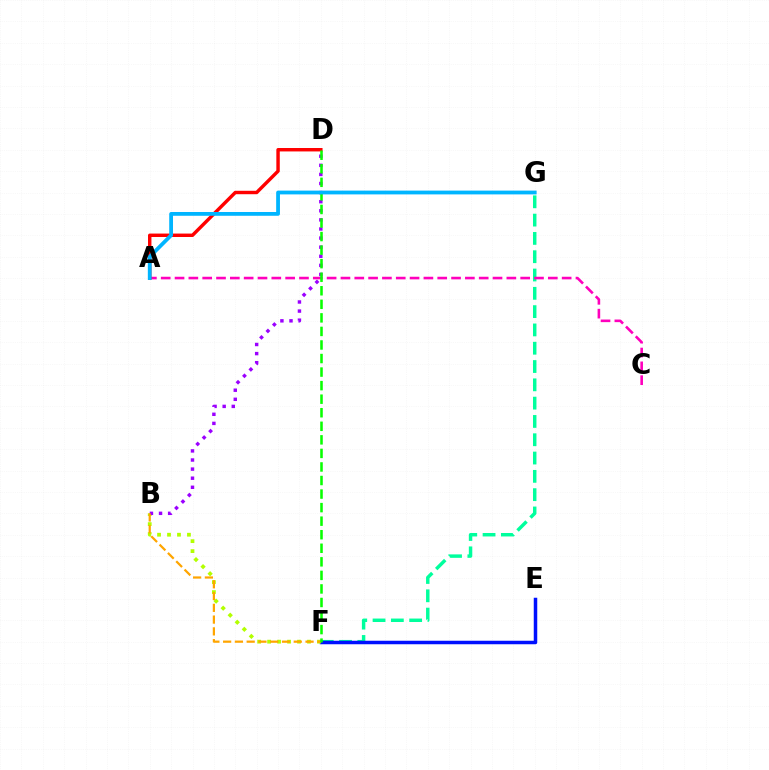{('F', 'G'): [{'color': '#00ff9d', 'line_style': 'dashed', 'thickness': 2.49}], ('E', 'F'): [{'color': '#0010ff', 'line_style': 'solid', 'thickness': 2.52}], ('A', 'C'): [{'color': '#ff00bd', 'line_style': 'dashed', 'thickness': 1.88}], ('B', 'F'): [{'color': '#b3ff00', 'line_style': 'dotted', 'thickness': 2.71}, {'color': '#ffa500', 'line_style': 'dashed', 'thickness': 1.6}], ('B', 'D'): [{'color': '#9b00ff', 'line_style': 'dotted', 'thickness': 2.47}], ('A', 'D'): [{'color': '#ff0000', 'line_style': 'solid', 'thickness': 2.47}], ('D', 'F'): [{'color': '#08ff00', 'line_style': 'dashed', 'thickness': 1.84}], ('A', 'G'): [{'color': '#00b5ff', 'line_style': 'solid', 'thickness': 2.73}]}